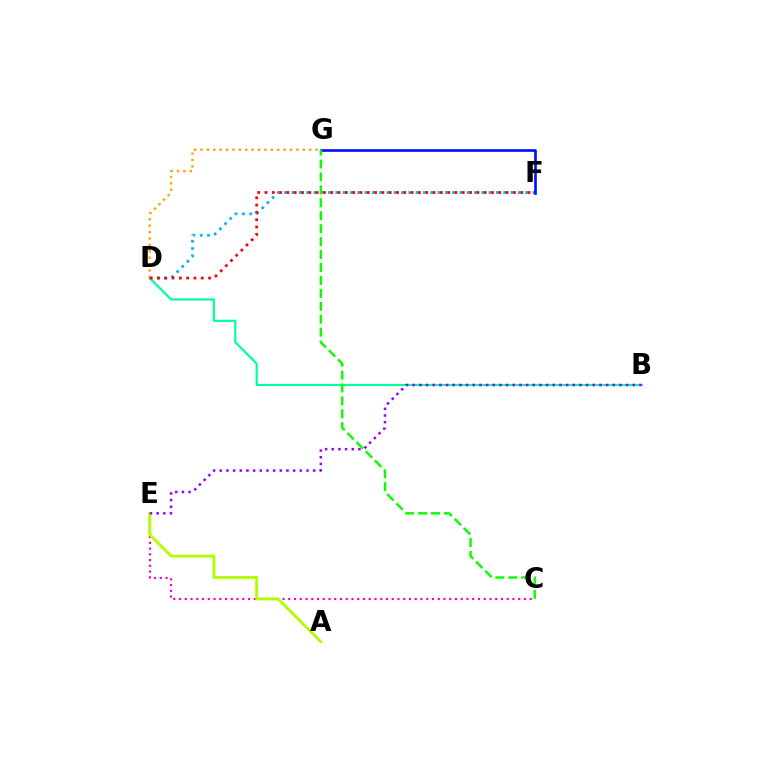{('D', 'F'): [{'color': '#00b5ff', 'line_style': 'dotted', 'thickness': 1.98}, {'color': '#ff0000', 'line_style': 'dotted', 'thickness': 1.99}], ('F', 'G'): [{'color': '#0010ff', 'line_style': 'solid', 'thickness': 1.92}], ('C', 'E'): [{'color': '#ff00bd', 'line_style': 'dotted', 'thickness': 1.56}], ('A', 'E'): [{'color': '#b3ff00', 'line_style': 'solid', 'thickness': 2.07}], ('B', 'D'): [{'color': '#00ff9d', 'line_style': 'solid', 'thickness': 1.57}], ('C', 'G'): [{'color': '#08ff00', 'line_style': 'dashed', 'thickness': 1.76}], ('D', 'G'): [{'color': '#ffa500', 'line_style': 'dotted', 'thickness': 1.74}], ('B', 'E'): [{'color': '#9b00ff', 'line_style': 'dotted', 'thickness': 1.81}]}